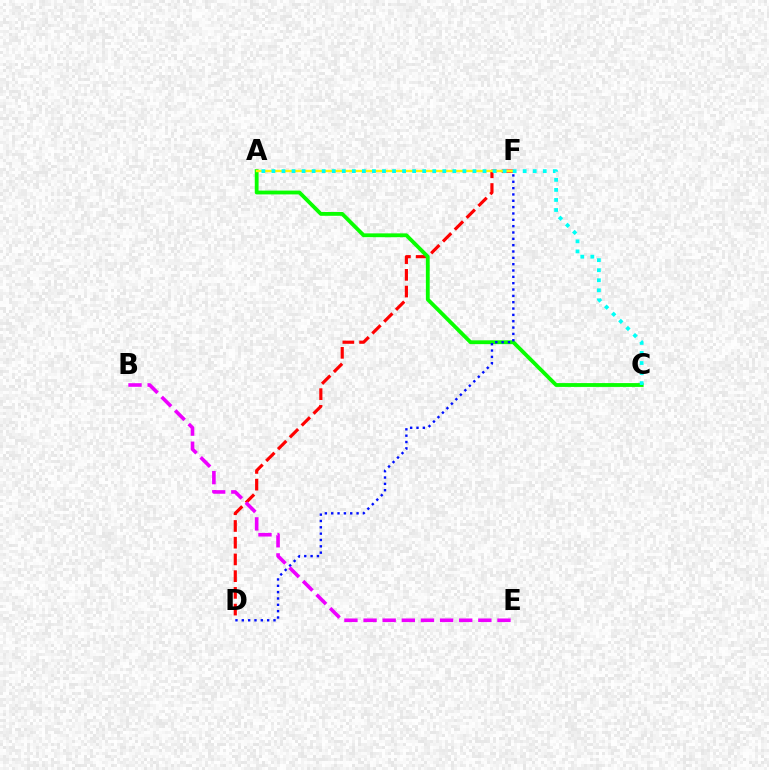{('D', 'F'): [{'color': '#ff0000', 'line_style': 'dashed', 'thickness': 2.27}, {'color': '#0010ff', 'line_style': 'dotted', 'thickness': 1.72}], ('A', 'C'): [{'color': '#08ff00', 'line_style': 'solid', 'thickness': 2.75}, {'color': '#00fff6', 'line_style': 'dotted', 'thickness': 2.73}], ('A', 'F'): [{'color': '#fcf500', 'line_style': 'solid', 'thickness': 1.71}], ('B', 'E'): [{'color': '#ee00ff', 'line_style': 'dashed', 'thickness': 2.6}]}